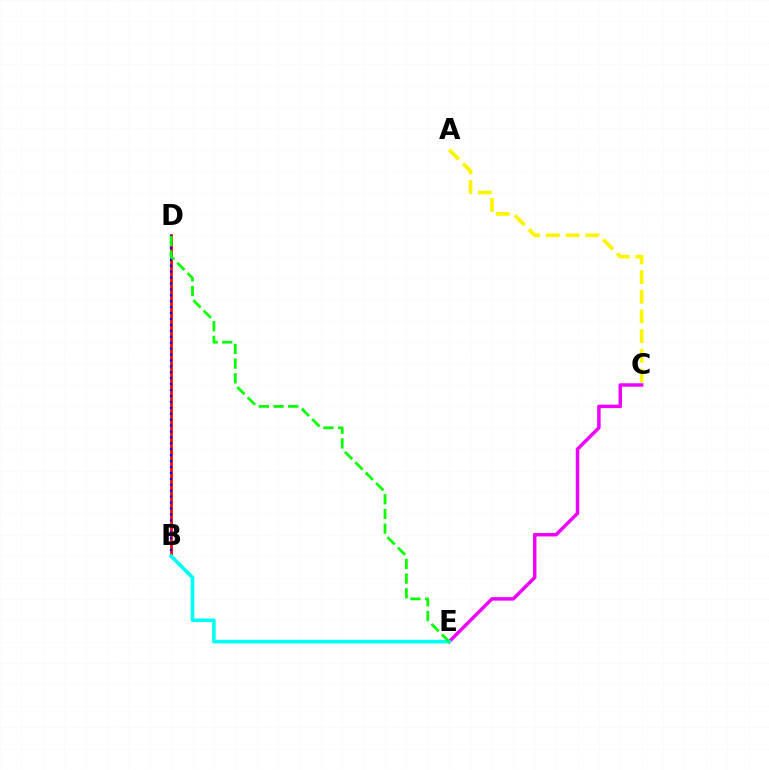{('C', 'E'): [{'color': '#ee00ff', 'line_style': 'solid', 'thickness': 2.5}], ('B', 'D'): [{'color': '#ff0000', 'line_style': 'solid', 'thickness': 1.97}, {'color': '#0010ff', 'line_style': 'dotted', 'thickness': 1.61}], ('B', 'E'): [{'color': '#00fff6', 'line_style': 'solid', 'thickness': 2.6}], ('A', 'C'): [{'color': '#fcf500', 'line_style': 'dashed', 'thickness': 2.67}], ('D', 'E'): [{'color': '#08ff00', 'line_style': 'dashed', 'thickness': 2.0}]}